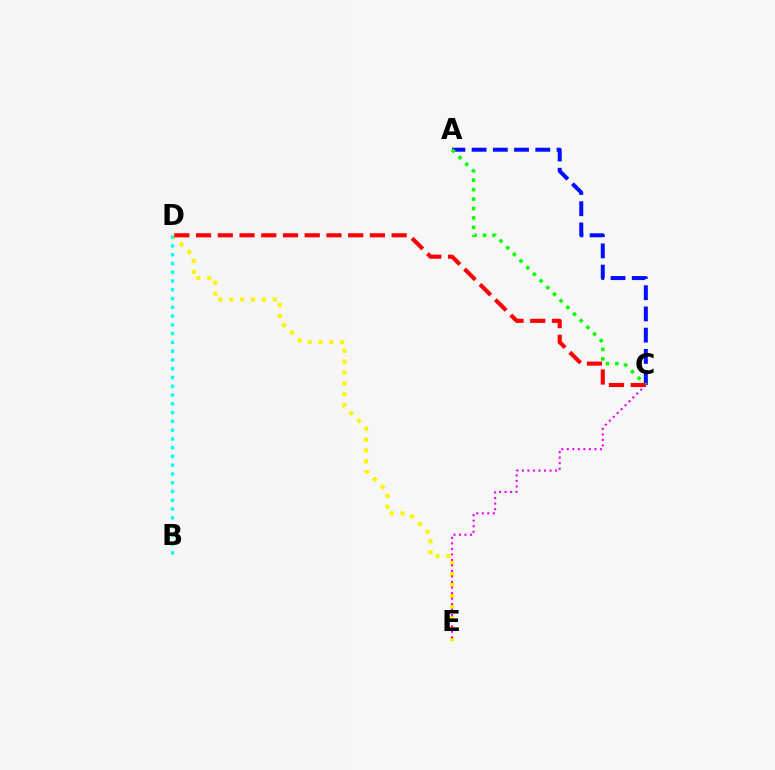{('A', 'C'): [{'color': '#0010ff', 'line_style': 'dashed', 'thickness': 2.88}, {'color': '#08ff00', 'line_style': 'dotted', 'thickness': 2.56}], ('D', 'E'): [{'color': '#fcf500', 'line_style': 'dotted', 'thickness': 2.95}], ('C', 'E'): [{'color': '#ee00ff', 'line_style': 'dotted', 'thickness': 1.5}], ('B', 'D'): [{'color': '#00fff6', 'line_style': 'dotted', 'thickness': 2.38}], ('C', 'D'): [{'color': '#ff0000', 'line_style': 'dashed', 'thickness': 2.95}]}